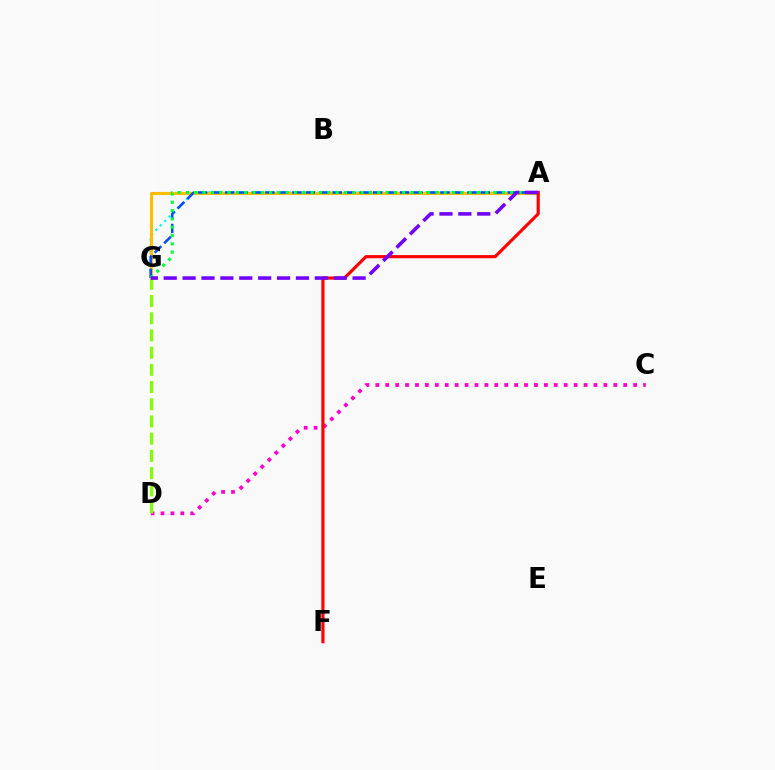{('A', 'G'): [{'color': '#00fff6', 'line_style': 'dotted', 'thickness': 1.68}, {'color': '#ffbd00', 'line_style': 'solid', 'thickness': 2.23}, {'color': '#004bff', 'line_style': 'dashed', 'thickness': 1.83}, {'color': '#00ff39', 'line_style': 'dotted', 'thickness': 2.26}, {'color': '#7200ff', 'line_style': 'dashed', 'thickness': 2.57}], ('C', 'D'): [{'color': '#ff00cf', 'line_style': 'dotted', 'thickness': 2.69}], ('A', 'F'): [{'color': '#ff0000', 'line_style': 'solid', 'thickness': 2.28}], ('D', 'G'): [{'color': '#84ff00', 'line_style': 'dashed', 'thickness': 2.34}]}